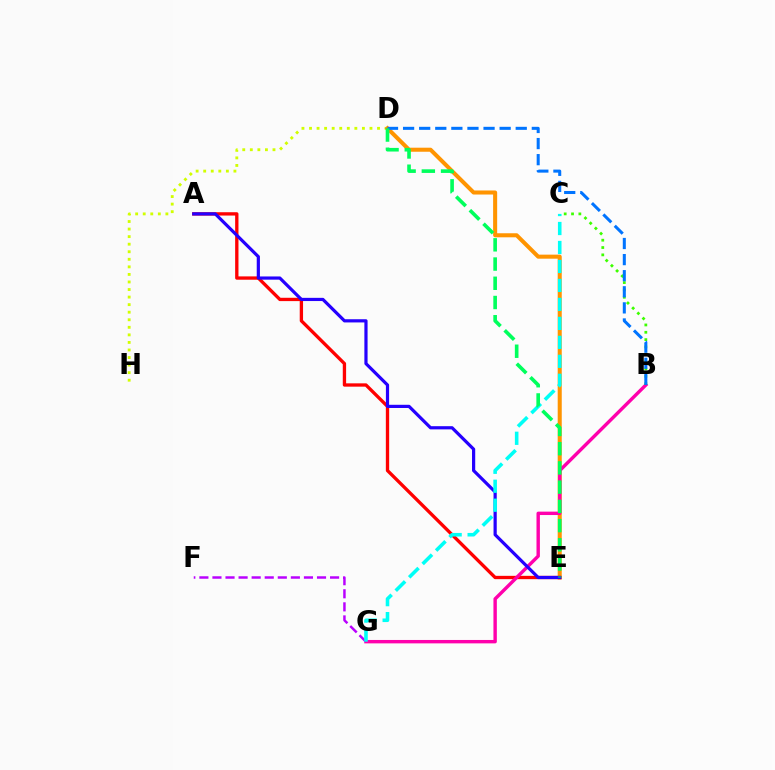{('D', 'H'): [{'color': '#d1ff00', 'line_style': 'dotted', 'thickness': 2.05}], ('D', 'E'): [{'color': '#ff9400', 'line_style': 'solid', 'thickness': 2.91}, {'color': '#00ff5c', 'line_style': 'dashed', 'thickness': 2.61}], ('A', 'E'): [{'color': '#ff0000', 'line_style': 'solid', 'thickness': 2.39}, {'color': '#2500ff', 'line_style': 'solid', 'thickness': 2.3}], ('B', 'G'): [{'color': '#ff00ac', 'line_style': 'solid', 'thickness': 2.45}], ('F', 'G'): [{'color': '#b900ff', 'line_style': 'dashed', 'thickness': 1.78}], ('B', 'C'): [{'color': '#3dff00', 'line_style': 'dotted', 'thickness': 1.99}], ('C', 'G'): [{'color': '#00fff6', 'line_style': 'dashed', 'thickness': 2.58}], ('B', 'D'): [{'color': '#0074ff', 'line_style': 'dashed', 'thickness': 2.19}]}